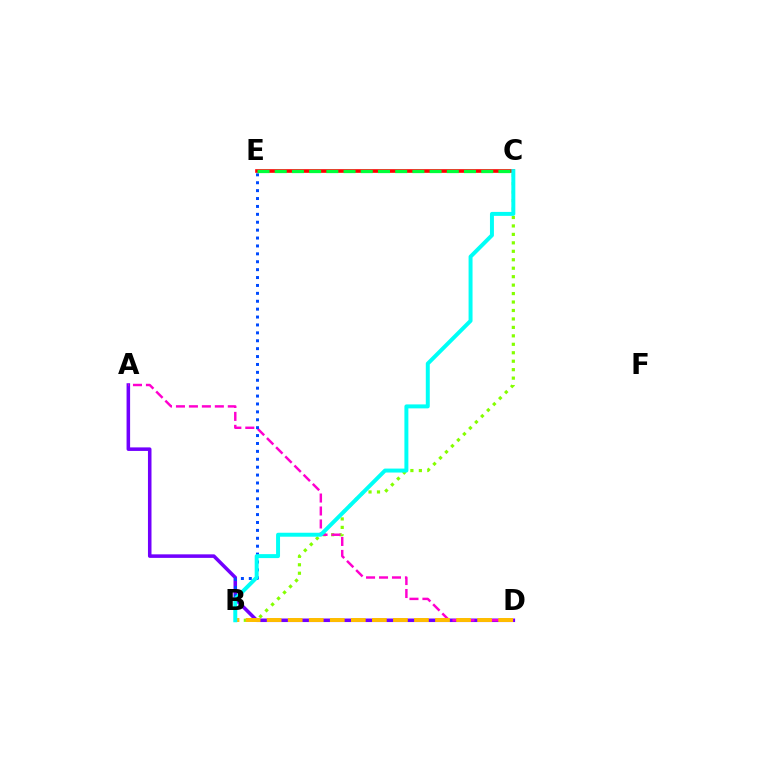{('C', 'E'): [{'color': '#ff0000', 'line_style': 'solid', 'thickness': 2.62}, {'color': '#00ff39', 'line_style': 'dashed', 'thickness': 2.34}], ('A', 'D'): [{'color': '#7200ff', 'line_style': 'solid', 'thickness': 2.55}, {'color': '#ff00cf', 'line_style': 'dashed', 'thickness': 1.76}], ('B', 'C'): [{'color': '#84ff00', 'line_style': 'dotted', 'thickness': 2.3}, {'color': '#00fff6', 'line_style': 'solid', 'thickness': 2.85}], ('B', 'E'): [{'color': '#004bff', 'line_style': 'dotted', 'thickness': 2.15}], ('B', 'D'): [{'color': '#ffbd00', 'line_style': 'dashed', 'thickness': 2.86}]}